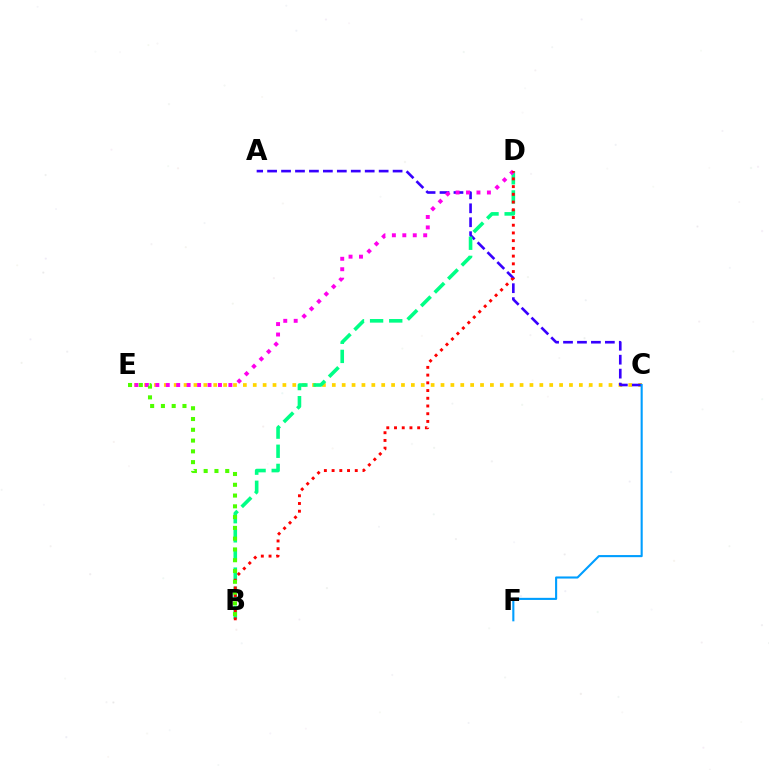{('C', 'E'): [{'color': '#ffd500', 'line_style': 'dotted', 'thickness': 2.68}], ('A', 'C'): [{'color': '#3700ff', 'line_style': 'dashed', 'thickness': 1.89}], ('B', 'D'): [{'color': '#00ff86', 'line_style': 'dashed', 'thickness': 2.6}, {'color': '#ff0000', 'line_style': 'dotted', 'thickness': 2.1}], ('D', 'E'): [{'color': '#ff00ed', 'line_style': 'dotted', 'thickness': 2.84}], ('C', 'F'): [{'color': '#009eff', 'line_style': 'solid', 'thickness': 1.51}], ('B', 'E'): [{'color': '#4fff00', 'line_style': 'dotted', 'thickness': 2.93}]}